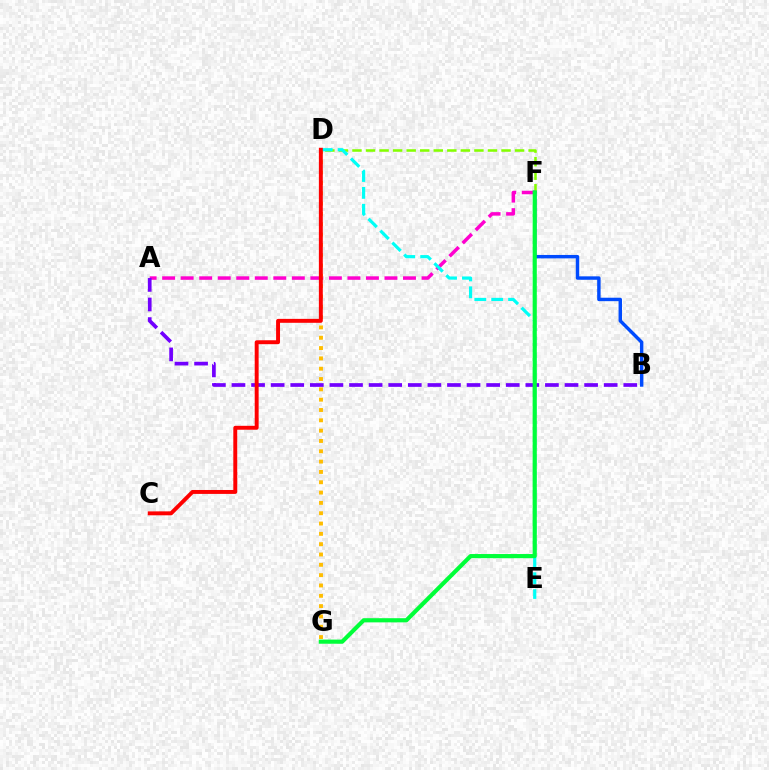{('A', 'F'): [{'color': '#ff00cf', 'line_style': 'dashed', 'thickness': 2.52}], ('A', 'B'): [{'color': '#7200ff', 'line_style': 'dashed', 'thickness': 2.66}], ('D', 'F'): [{'color': '#84ff00', 'line_style': 'dashed', 'thickness': 1.84}], ('B', 'F'): [{'color': '#004bff', 'line_style': 'solid', 'thickness': 2.47}], ('D', 'G'): [{'color': '#ffbd00', 'line_style': 'dotted', 'thickness': 2.8}], ('D', 'E'): [{'color': '#00fff6', 'line_style': 'dashed', 'thickness': 2.29}], ('F', 'G'): [{'color': '#00ff39', 'line_style': 'solid', 'thickness': 2.99}], ('C', 'D'): [{'color': '#ff0000', 'line_style': 'solid', 'thickness': 2.83}]}